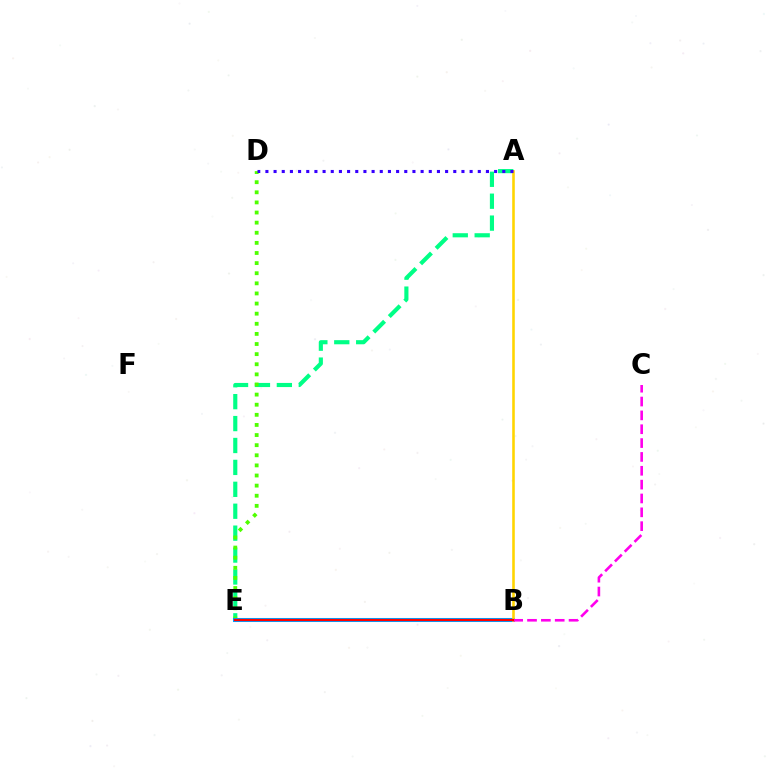{('A', 'E'): [{'color': '#00ff86', 'line_style': 'dashed', 'thickness': 2.98}], ('D', 'E'): [{'color': '#4fff00', 'line_style': 'dotted', 'thickness': 2.75}], ('B', 'E'): [{'color': '#009eff', 'line_style': 'solid', 'thickness': 2.91}, {'color': '#ff0000', 'line_style': 'solid', 'thickness': 1.57}], ('A', 'B'): [{'color': '#ffd500', 'line_style': 'solid', 'thickness': 1.86}], ('B', 'C'): [{'color': '#ff00ed', 'line_style': 'dashed', 'thickness': 1.88}], ('A', 'D'): [{'color': '#3700ff', 'line_style': 'dotted', 'thickness': 2.22}]}